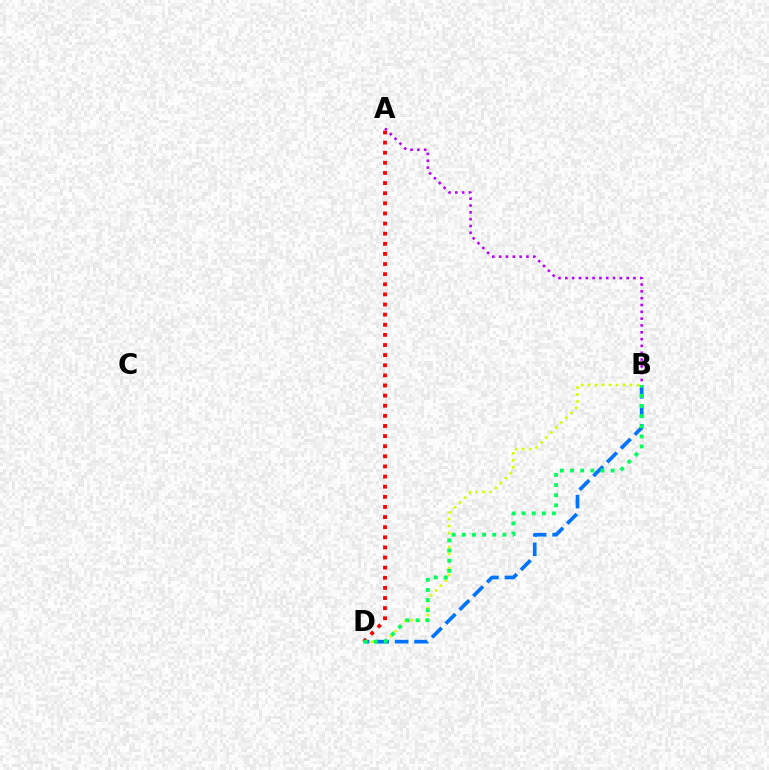{('A', 'D'): [{'color': '#ff0000', 'line_style': 'dotted', 'thickness': 2.75}], ('B', 'D'): [{'color': '#d1ff00', 'line_style': 'dotted', 'thickness': 1.9}, {'color': '#0074ff', 'line_style': 'dashed', 'thickness': 2.65}, {'color': '#00ff5c', 'line_style': 'dotted', 'thickness': 2.76}], ('A', 'B'): [{'color': '#b900ff', 'line_style': 'dotted', 'thickness': 1.85}]}